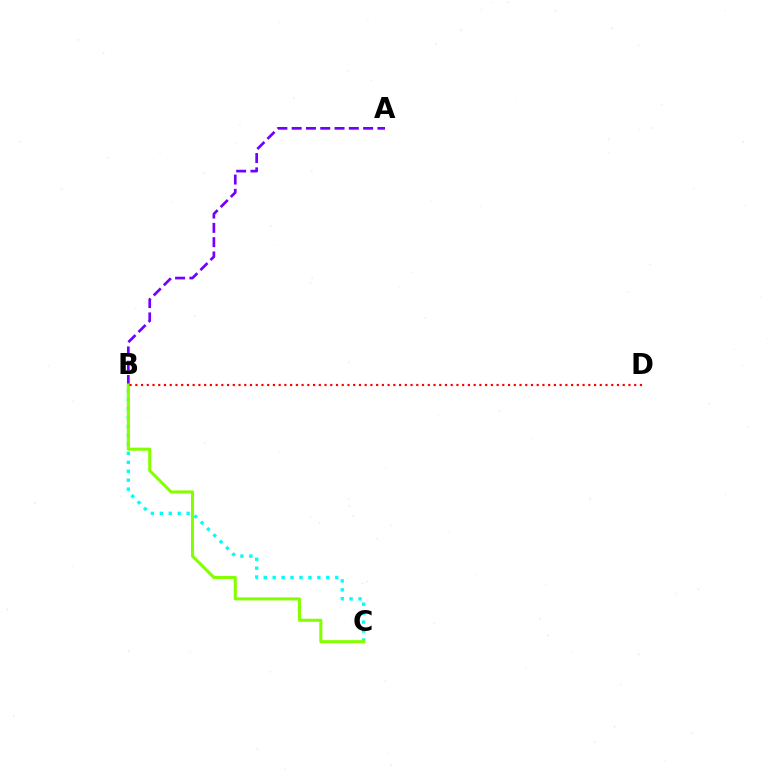{('A', 'B'): [{'color': '#7200ff', 'line_style': 'dashed', 'thickness': 1.94}], ('B', 'C'): [{'color': '#00fff6', 'line_style': 'dotted', 'thickness': 2.43}, {'color': '#84ff00', 'line_style': 'solid', 'thickness': 2.2}], ('B', 'D'): [{'color': '#ff0000', 'line_style': 'dotted', 'thickness': 1.56}]}